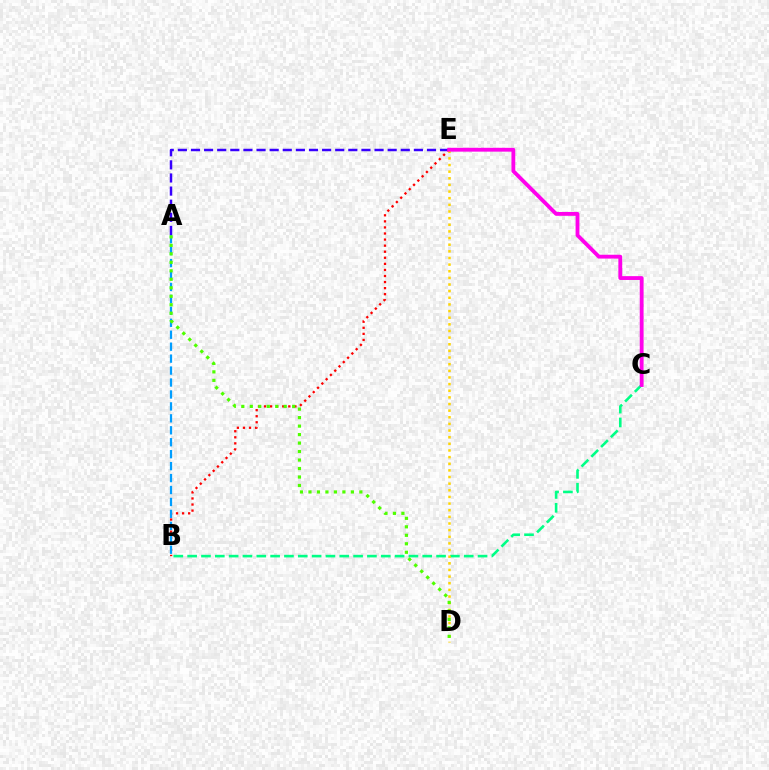{('A', 'E'): [{'color': '#3700ff', 'line_style': 'dashed', 'thickness': 1.78}], ('B', 'E'): [{'color': '#ff0000', 'line_style': 'dotted', 'thickness': 1.65}], ('A', 'B'): [{'color': '#009eff', 'line_style': 'dashed', 'thickness': 1.62}], ('B', 'C'): [{'color': '#00ff86', 'line_style': 'dashed', 'thickness': 1.88}], ('D', 'E'): [{'color': '#ffd500', 'line_style': 'dotted', 'thickness': 1.8}], ('A', 'D'): [{'color': '#4fff00', 'line_style': 'dotted', 'thickness': 2.31}], ('C', 'E'): [{'color': '#ff00ed', 'line_style': 'solid', 'thickness': 2.76}]}